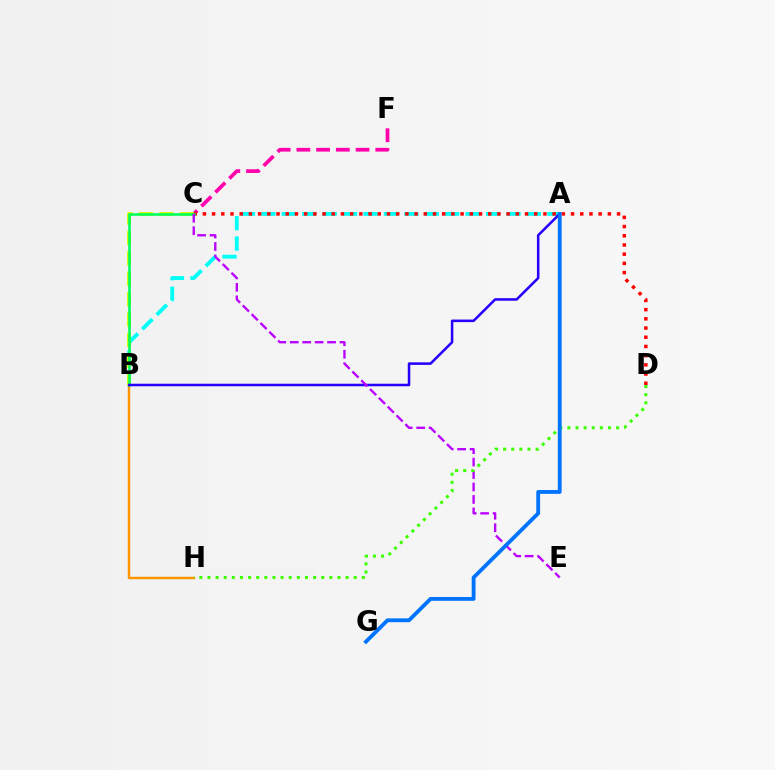{('C', 'F'): [{'color': '#ff00ac', 'line_style': 'dashed', 'thickness': 2.68}], ('A', 'B'): [{'color': '#00fff6', 'line_style': 'dashed', 'thickness': 2.77}, {'color': '#2500ff', 'line_style': 'solid', 'thickness': 1.83}], ('B', 'H'): [{'color': '#ff9400', 'line_style': 'solid', 'thickness': 1.75}], ('B', 'C'): [{'color': '#d1ff00', 'line_style': 'dashed', 'thickness': 2.78}, {'color': '#00ff5c', 'line_style': 'solid', 'thickness': 1.87}], ('C', 'D'): [{'color': '#ff0000', 'line_style': 'dotted', 'thickness': 2.5}], ('C', 'E'): [{'color': '#b900ff', 'line_style': 'dashed', 'thickness': 1.69}], ('D', 'H'): [{'color': '#3dff00', 'line_style': 'dotted', 'thickness': 2.21}], ('A', 'G'): [{'color': '#0074ff', 'line_style': 'solid', 'thickness': 2.76}]}